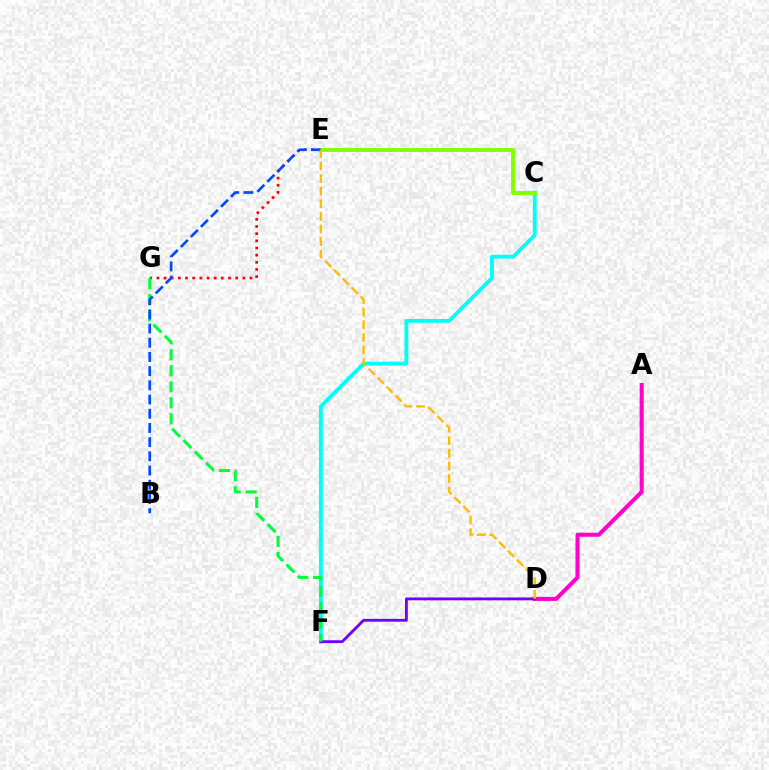{('E', 'G'): [{'color': '#ff0000', 'line_style': 'dotted', 'thickness': 1.94}], ('A', 'D'): [{'color': '#ff00cf', 'line_style': 'solid', 'thickness': 2.91}], ('C', 'F'): [{'color': '#00fff6', 'line_style': 'solid', 'thickness': 2.74}], ('D', 'F'): [{'color': '#7200ff', 'line_style': 'solid', 'thickness': 2.05}], ('C', 'E'): [{'color': '#84ff00', 'line_style': 'solid', 'thickness': 2.82}], ('F', 'G'): [{'color': '#00ff39', 'line_style': 'dashed', 'thickness': 2.17}], ('B', 'E'): [{'color': '#004bff', 'line_style': 'dashed', 'thickness': 1.93}], ('D', 'E'): [{'color': '#ffbd00', 'line_style': 'dashed', 'thickness': 1.71}]}